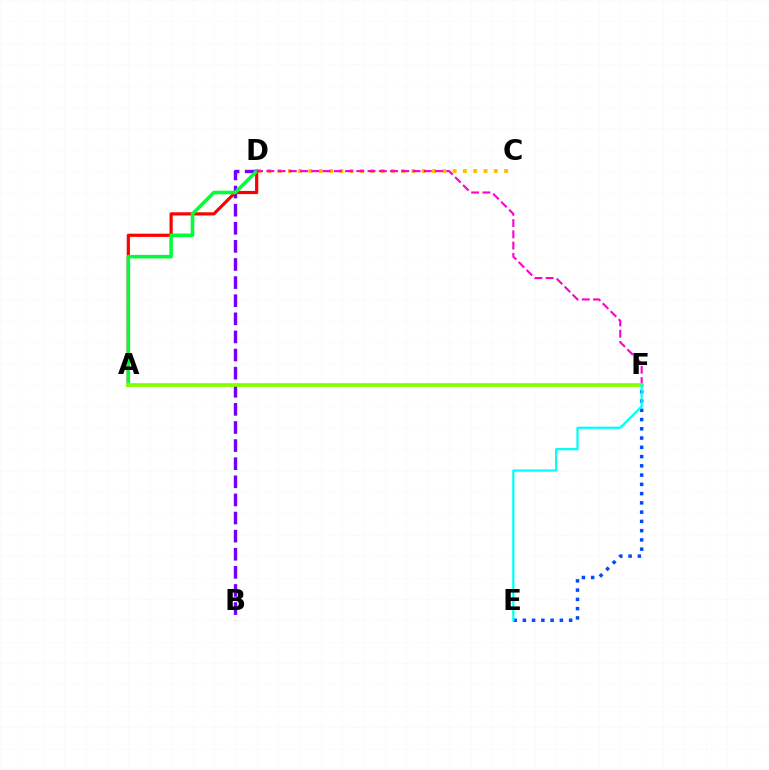{('E', 'F'): [{'color': '#004bff', 'line_style': 'dotted', 'thickness': 2.52}, {'color': '#00fff6', 'line_style': 'solid', 'thickness': 1.6}], ('B', 'D'): [{'color': '#7200ff', 'line_style': 'dashed', 'thickness': 2.46}], ('C', 'D'): [{'color': '#ffbd00', 'line_style': 'dotted', 'thickness': 2.8}], ('A', 'D'): [{'color': '#ff0000', 'line_style': 'solid', 'thickness': 2.3}, {'color': '#00ff39', 'line_style': 'solid', 'thickness': 2.56}], ('D', 'F'): [{'color': '#ff00cf', 'line_style': 'dashed', 'thickness': 1.53}], ('A', 'F'): [{'color': '#84ff00', 'line_style': 'solid', 'thickness': 2.69}]}